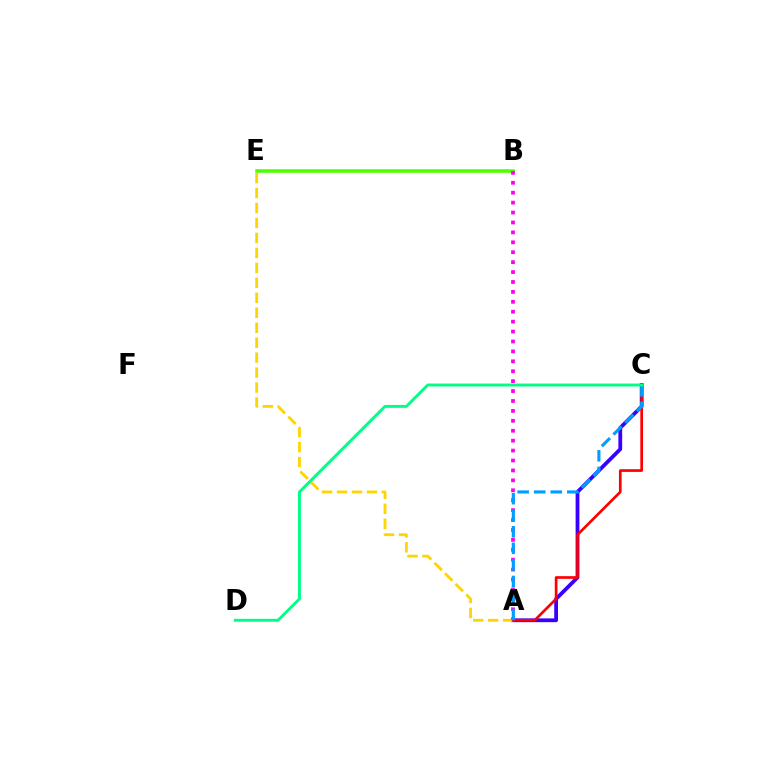{('A', 'C'): [{'color': '#3700ff', 'line_style': 'solid', 'thickness': 2.72}, {'color': '#ff0000', 'line_style': 'solid', 'thickness': 1.93}, {'color': '#009eff', 'line_style': 'dashed', 'thickness': 2.25}], ('B', 'E'): [{'color': '#4fff00', 'line_style': 'solid', 'thickness': 2.55}], ('A', 'E'): [{'color': '#ffd500', 'line_style': 'dashed', 'thickness': 2.03}], ('A', 'B'): [{'color': '#ff00ed', 'line_style': 'dotted', 'thickness': 2.69}], ('C', 'D'): [{'color': '#00ff86', 'line_style': 'solid', 'thickness': 2.1}]}